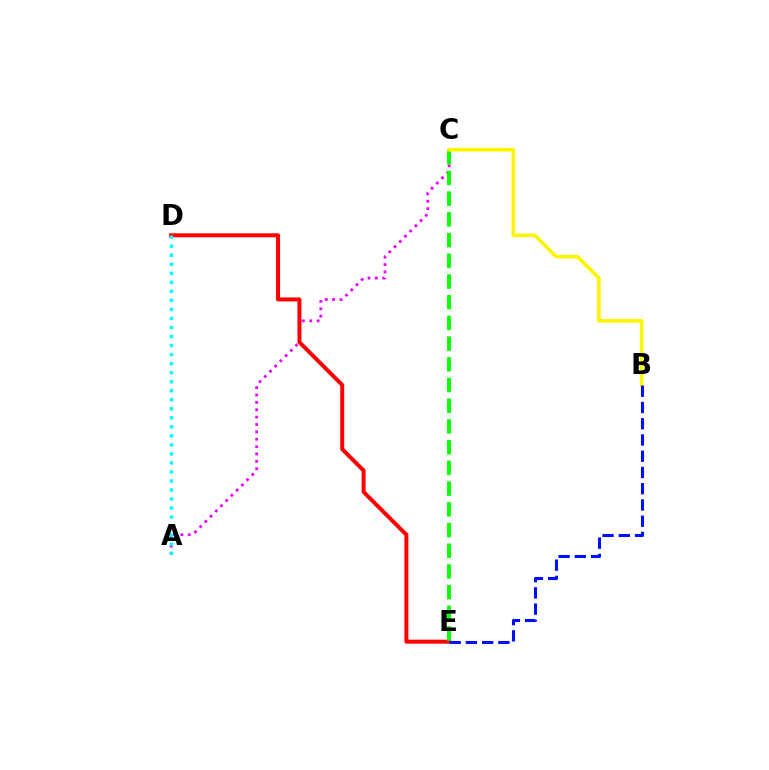{('A', 'C'): [{'color': '#ee00ff', 'line_style': 'dotted', 'thickness': 2.0}], ('D', 'E'): [{'color': '#ff0000', 'line_style': 'solid', 'thickness': 2.86}], ('C', 'E'): [{'color': '#08ff00', 'line_style': 'dashed', 'thickness': 2.81}], ('A', 'D'): [{'color': '#00fff6', 'line_style': 'dotted', 'thickness': 2.45}], ('B', 'C'): [{'color': '#fcf500', 'line_style': 'solid', 'thickness': 2.62}], ('B', 'E'): [{'color': '#0010ff', 'line_style': 'dashed', 'thickness': 2.21}]}